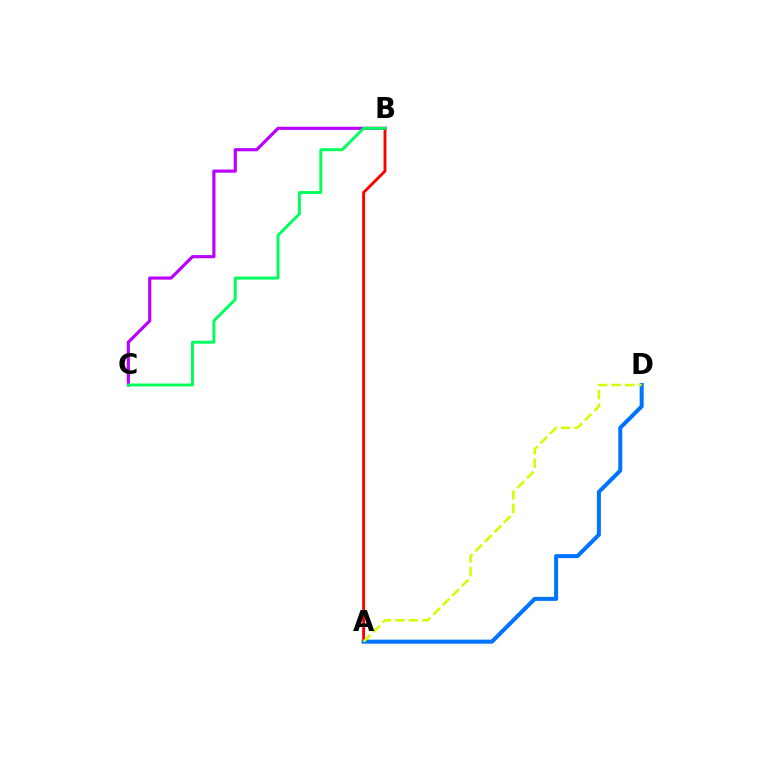{('A', 'B'): [{'color': '#ff0000', 'line_style': 'solid', 'thickness': 2.07}], ('A', 'D'): [{'color': '#0074ff', 'line_style': 'solid', 'thickness': 2.89}, {'color': '#d1ff00', 'line_style': 'dashed', 'thickness': 1.83}], ('B', 'C'): [{'color': '#b900ff', 'line_style': 'solid', 'thickness': 2.26}, {'color': '#00ff5c', 'line_style': 'solid', 'thickness': 2.1}]}